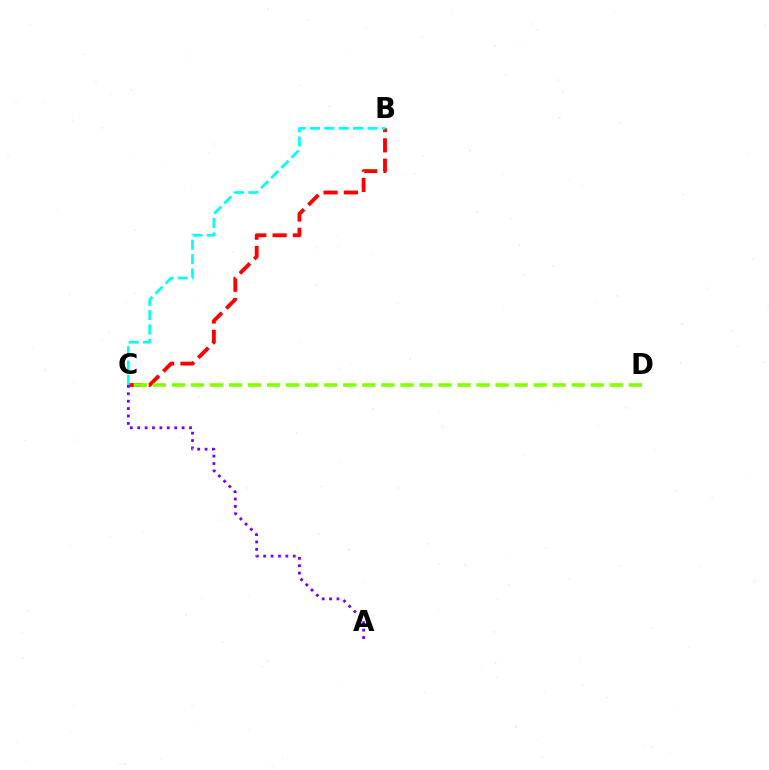{('B', 'C'): [{'color': '#ff0000', 'line_style': 'dashed', 'thickness': 2.76}, {'color': '#00fff6', 'line_style': 'dashed', 'thickness': 1.95}], ('A', 'C'): [{'color': '#7200ff', 'line_style': 'dotted', 'thickness': 2.01}], ('C', 'D'): [{'color': '#84ff00', 'line_style': 'dashed', 'thickness': 2.59}]}